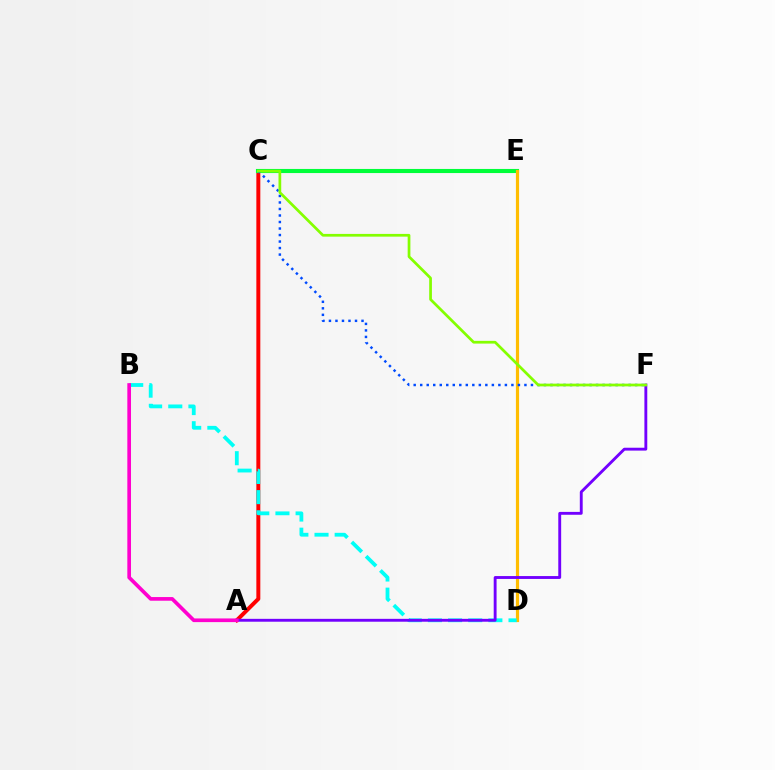{('A', 'C'): [{'color': '#ff0000', 'line_style': 'solid', 'thickness': 2.85}], ('C', 'E'): [{'color': '#00ff39', 'line_style': 'solid', 'thickness': 2.96}], ('D', 'E'): [{'color': '#ffbd00', 'line_style': 'solid', 'thickness': 2.29}], ('B', 'D'): [{'color': '#00fff6', 'line_style': 'dashed', 'thickness': 2.74}], ('C', 'F'): [{'color': '#004bff', 'line_style': 'dotted', 'thickness': 1.77}, {'color': '#84ff00', 'line_style': 'solid', 'thickness': 1.96}], ('A', 'F'): [{'color': '#7200ff', 'line_style': 'solid', 'thickness': 2.07}], ('A', 'B'): [{'color': '#ff00cf', 'line_style': 'solid', 'thickness': 2.64}]}